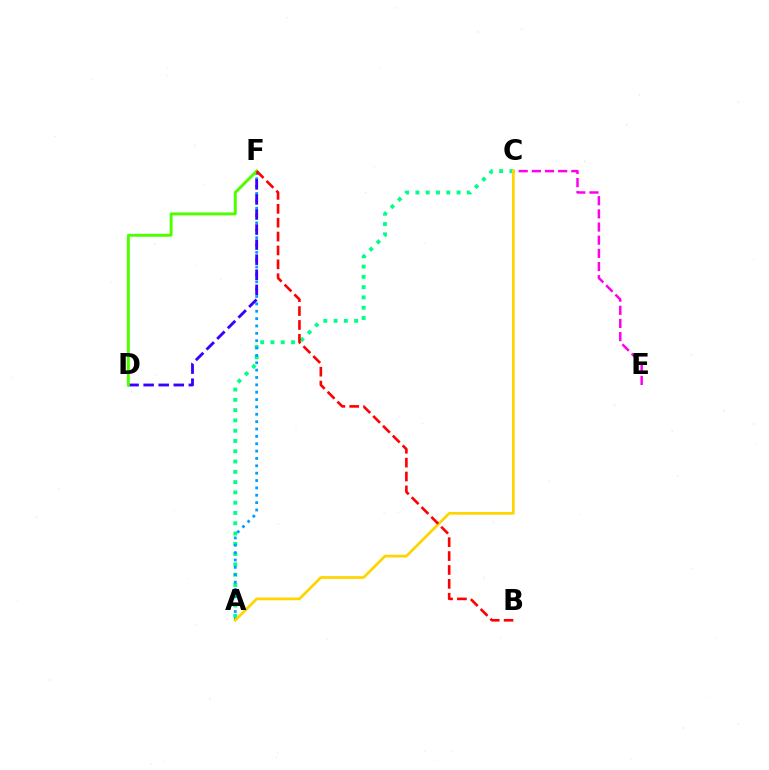{('A', 'C'): [{'color': '#00ff86', 'line_style': 'dotted', 'thickness': 2.79}, {'color': '#ffd500', 'line_style': 'solid', 'thickness': 1.97}], ('C', 'E'): [{'color': '#ff00ed', 'line_style': 'dashed', 'thickness': 1.79}], ('A', 'F'): [{'color': '#009eff', 'line_style': 'dotted', 'thickness': 2.0}], ('D', 'F'): [{'color': '#3700ff', 'line_style': 'dashed', 'thickness': 2.05}, {'color': '#4fff00', 'line_style': 'solid', 'thickness': 2.13}], ('B', 'F'): [{'color': '#ff0000', 'line_style': 'dashed', 'thickness': 1.89}]}